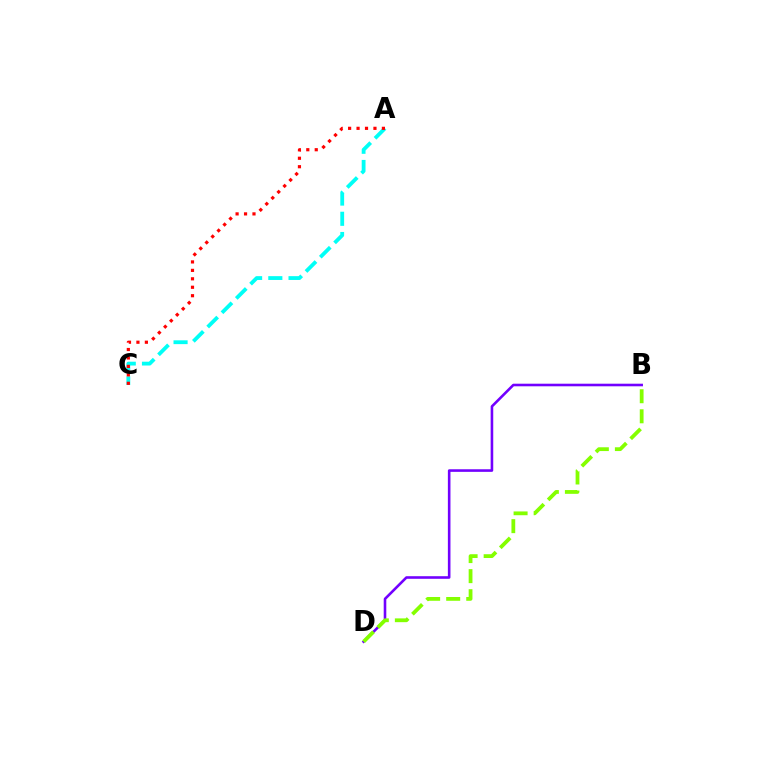{('A', 'C'): [{'color': '#00fff6', 'line_style': 'dashed', 'thickness': 2.75}, {'color': '#ff0000', 'line_style': 'dotted', 'thickness': 2.29}], ('B', 'D'): [{'color': '#7200ff', 'line_style': 'solid', 'thickness': 1.87}, {'color': '#84ff00', 'line_style': 'dashed', 'thickness': 2.73}]}